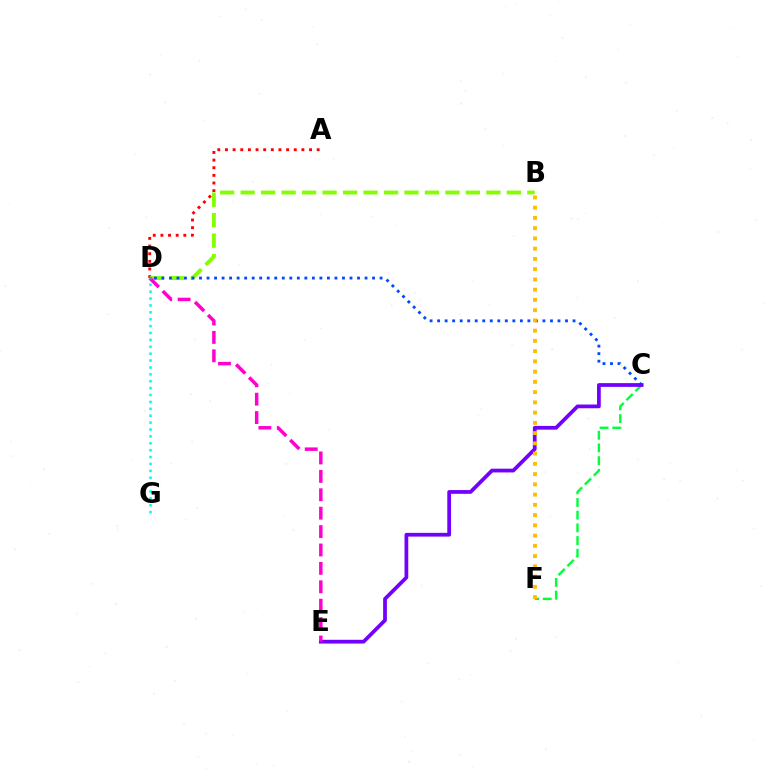{('A', 'D'): [{'color': '#ff0000', 'line_style': 'dotted', 'thickness': 2.08}], ('B', 'D'): [{'color': '#84ff00', 'line_style': 'dashed', 'thickness': 2.78}], ('C', 'F'): [{'color': '#00ff39', 'line_style': 'dashed', 'thickness': 1.72}], ('C', 'D'): [{'color': '#004bff', 'line_style': 'dotted', 'thickness': 2.04}], ('C', 'E'): [{'color': '#7200ff', 'line_style': 'solid', 'thickness': 2.7}], ('B', 'F'): [{'color': '#ffbd00', 'line_style': 'dotted', 'thickness': 2.78}], ('D', 'E'): [{'color': '#ff00cf', 'line_style': 'dashed', 'thickness': 2.5}], ('D', 'G'): [{'color': '#00fff6', 'line_style': 'dotted', 'thickness': 1.87}]}